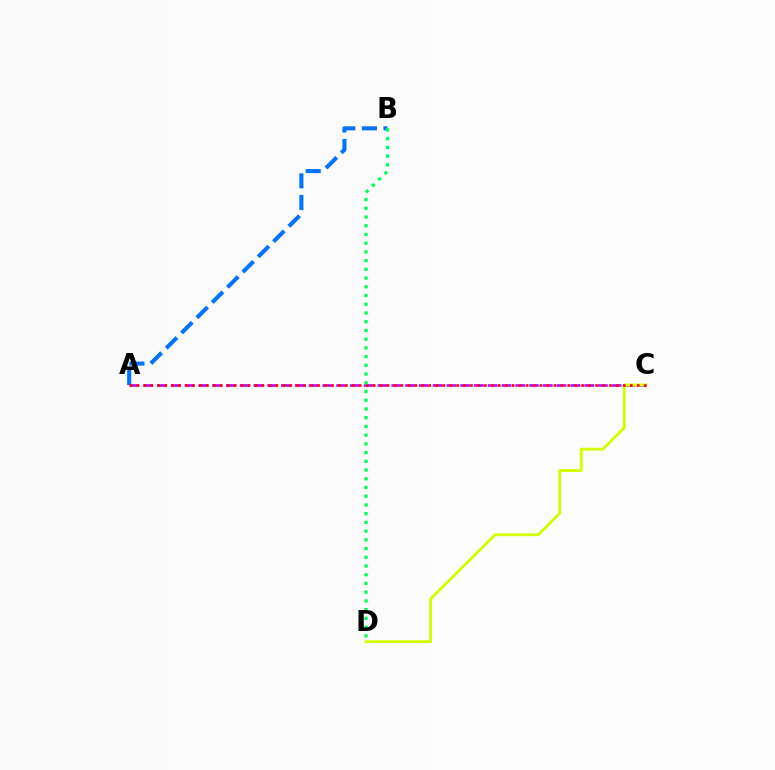{('A', 'C'): [{'color': '#b900ff', 'line_style': 'dashed', 'thickness': 1.87}, {'color': '#ff0000', 'line_style': 'dotted', 'thickness': 1.89}], ('A', 'B'): [{'color': '#0074ff', 'line_style': 'dashed', 'thickness': 2.93}], ('C', 'D'): [{'color': '#d1ff00', 'line_style': 'solid', 'thickness': 2.05}], ('B', 'D'): [{'color': '#00ff5c', 'line_style': 'dotted', 'thickness': 2.37}]}